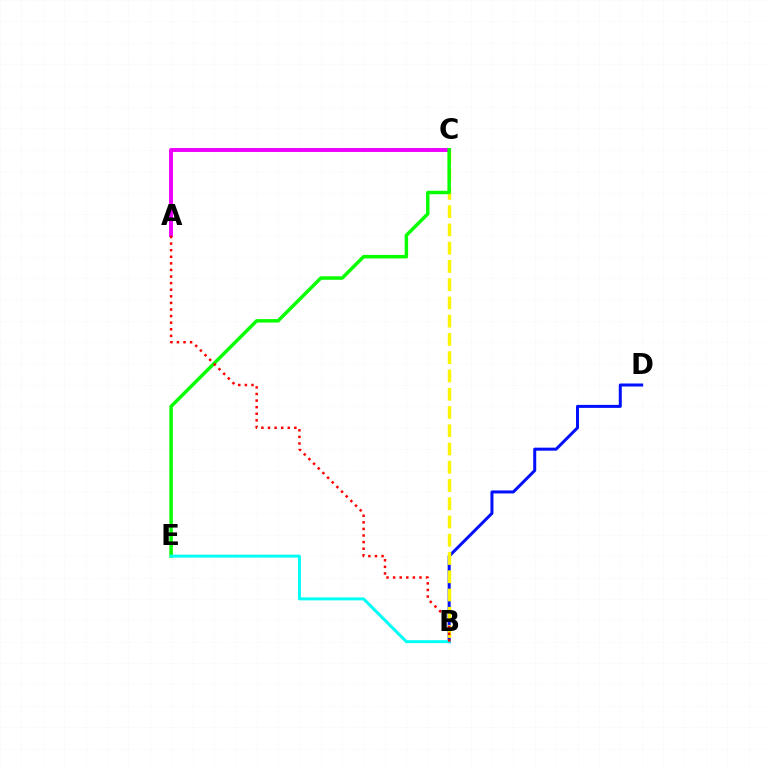{('B', 'D'): [{'color': '#0010ff', 'line_style': 'solid', 'thickness': 2.17}], ('B', 'C'): [{'color': '#fcf500', 'line_style': 'dashed', 'thickness': 2.48}], ('A', 'C'): [{'color': '#ee00ff', 'line_style': 'solid', 'thickness': 2.82}], ('C', 'E'): [{'color': '#08ff00', 'line_style': 'solid', 'thickness': 2.5}], ('B', 'E'): [{'color': '#00fff6', 'line_style': 'solid', 'thickness': 2.14}], ('A', 'B'): [{'color': '#ff0000', 'line_style': 'dotted', 'thickness': 1.79}]}